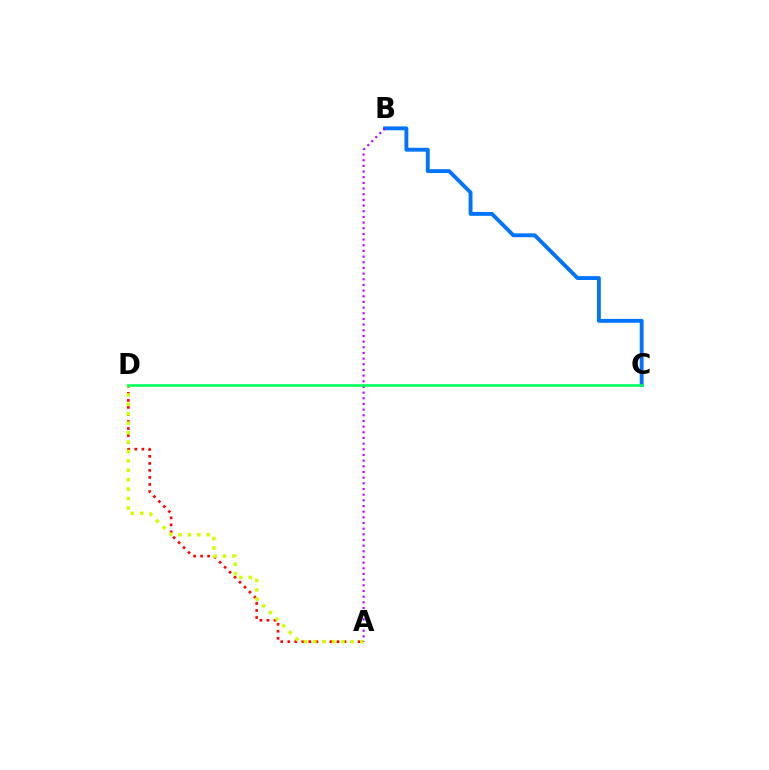{('A', 'D'): [{'color': '#ff0000', 'line_style': 'dotted', 'thickness': 1.91}, {'color': '#d1ff00', 'line_style': 'dotted', 'thickness': 2.56}], ('B', 'C'): [{'color': '#0074ff', 'line_style': 'solid', 'thickness': 2.79}], ('A', 'B'): [{'color': '#b900ff', 'line_style': 'dotted', 'thickness': 1.54}], ('C', 'D'): [{'color': '#00ff5c', 'line_style': 'solid', 'thickness': 1.85}]}